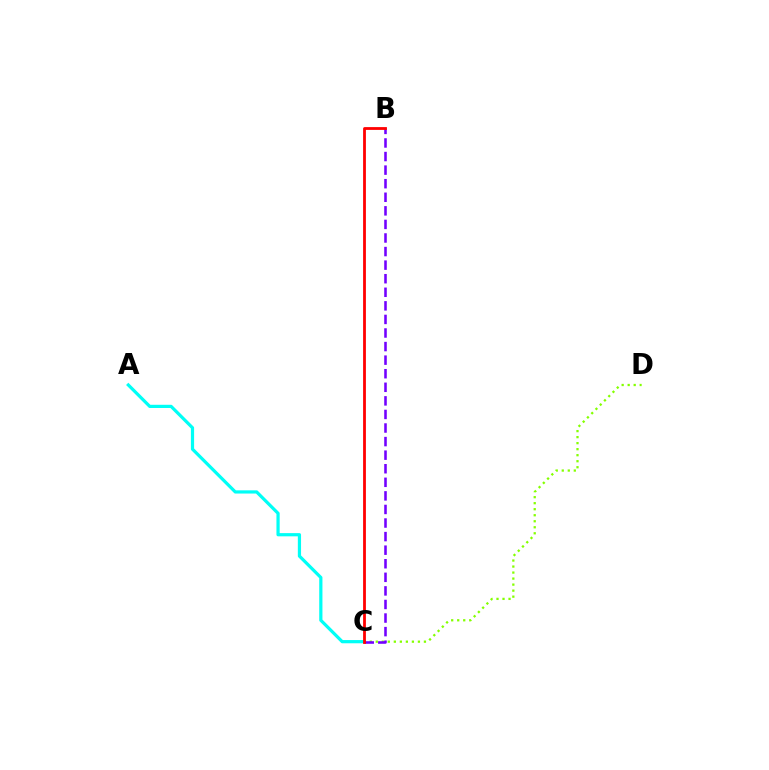{('A', 'C'): [{'color': '#00fff6', 'line_style': 'solid', 'thickness': 2.31}], ('C', 'D'): [{'color': '#84ff00', 'line_style': 'dotted', 'thickness': 1.64}], ('B', 'C'): [{'color': '#7200ff', 'line_style': 'dashed', 'thickness': 1.84}, {'color': '#ff0000', 'line_style': 'solid', 'thickness': 2.02}]}